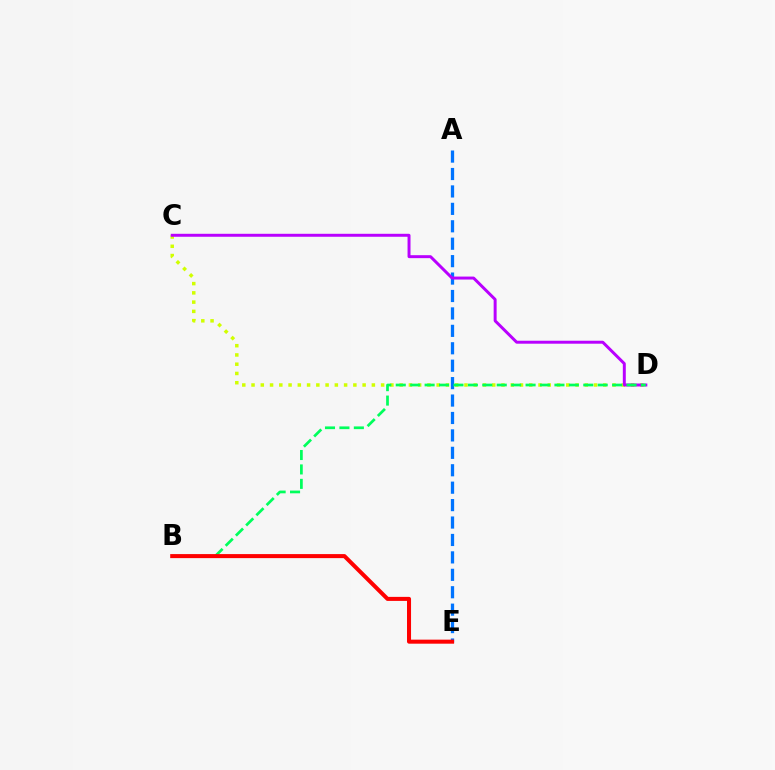{('C', 'D'): [{'color': '#d1ff00', 'line_style': 'dotted', 'thickness': 2.52}, {'color': '#b900ff', 'line_style': 'solid', 'thickness': 2.14}], ('A', 'E'): [{'color': '#0074ff', 'line_style': 'dashed', 'thickness': 2.37}], ('B', 'D'): [{'color': '#00ff5c', 'line_style': 'dashed', 'thickness': 1.96}], ('B', 'E'): [{'color': '#ff0000', 'line_style': 'solid', 'thickness': 2.9}]}